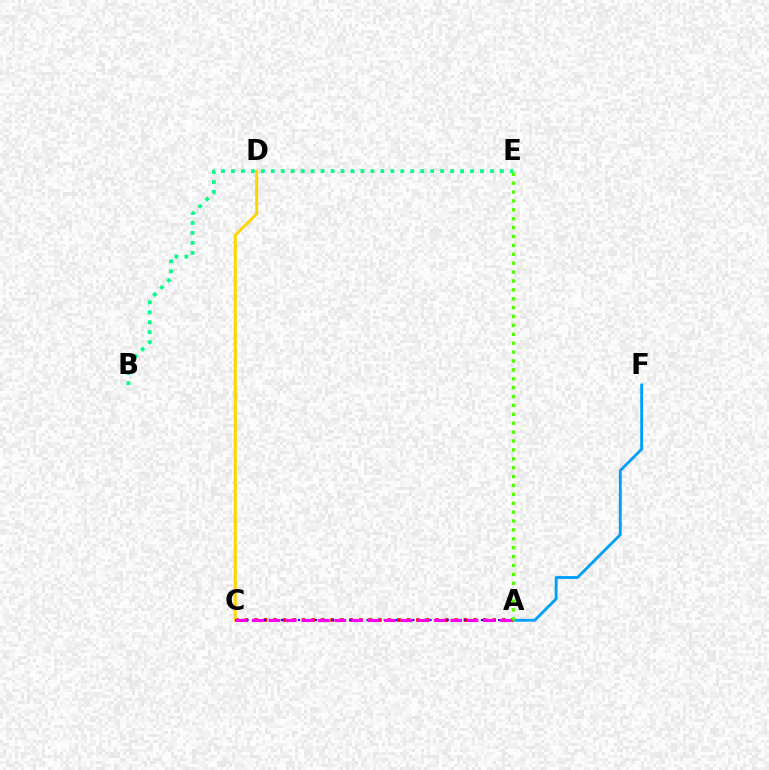{('A', 'F'): [{'color': '#009eff', 'line_style': 'solid', 'thickness': 2.07}], ('A', 'C'): [{'color': '#ff0000', 'line_style': 'dotted', 'thickness': 2.59}, {'color': '#3700ff', 'line_style': 'dotted', 'thickness': 1.55}, {'color': '#ff00ed', 'line_style': 'dashed', 'thickness': 2.25}], ('C', 'D'): [{'color': '#ffd500', 'line_style': 'solid', 'thickness': 2.11}], ('B', 'E'): [{'color': '#00ff86', 'line_style': 'dotted', 'thickness': 2.71}], ('A', 'E'): [{'color': '#4fff00', 'line_style': 'dotted', 'thickness': 2.42}]}